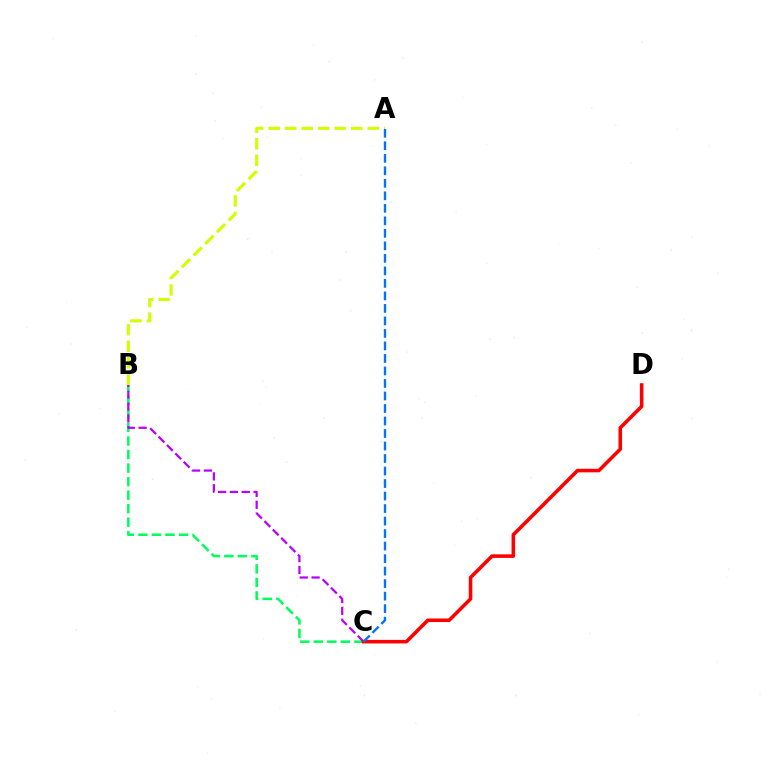{('B', 'C'): [{'color': '#00ff5c', 'line_style': 'dashed', 'thickness': 1.84}, {'color': '#b900ff', 'line_style': 'dashed', 'thickness': 1.61}], ('C', 'D'): [{'color': '#ff0000', 'line_style': 'solid', 'thickness': 2.56}], ('A', 'B'): [{'color': '#d1ff00', 'line_style': 'dashed', 'thickness': 2.24}], ('A', 'C'): [{'color': '#0074ff', 'line_style': 'dashed', 'thickness': 1.7}]}